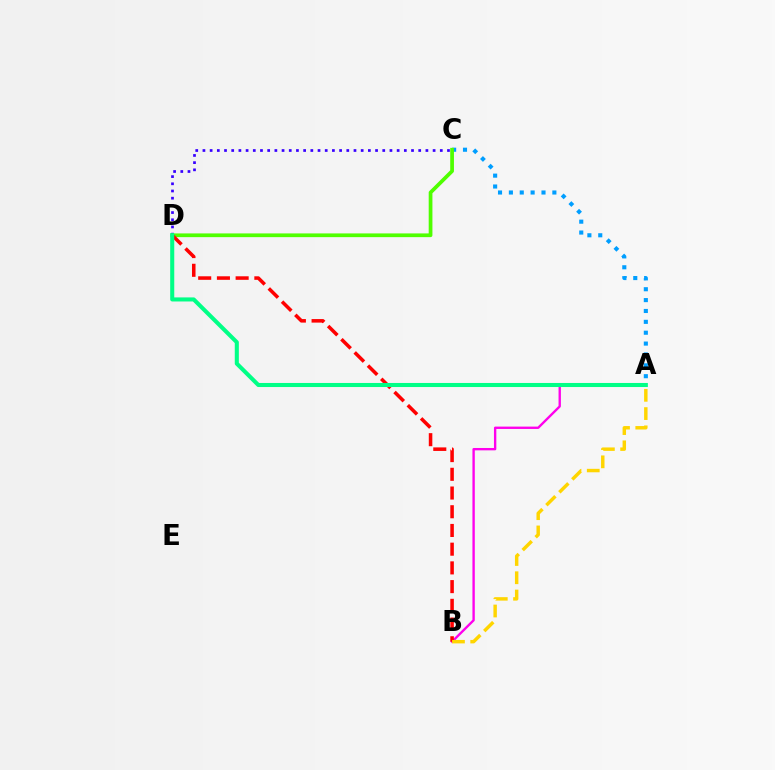{('A', 'B'): [{'color': '#ff00ed', 'line_style': 'solid', 'thickness': 1.7}, {'color': '#ffd500', 'line_style': 'dashed', 'thickness': 2.48}], ('C', 'D'): [{'color': '#3700ff', 'line_style': 'dotted', 'thickness': 1.95}, {'color': '#4fff00', 'line_style': 'solid', 'thickness': 2.69}], ('A', 'C'): [{'color': '#009eff', 'line_style': 'dotted', 'thickness': 2.95}], ('B', 'D'): [{'color': '#ff0000', 'line_style': 'dashed', 'thickness': 2.54}], ('A', 'D'): [{'color': '#00ff86', 'line_style': 'solid', 'thickness': 2.92}]}